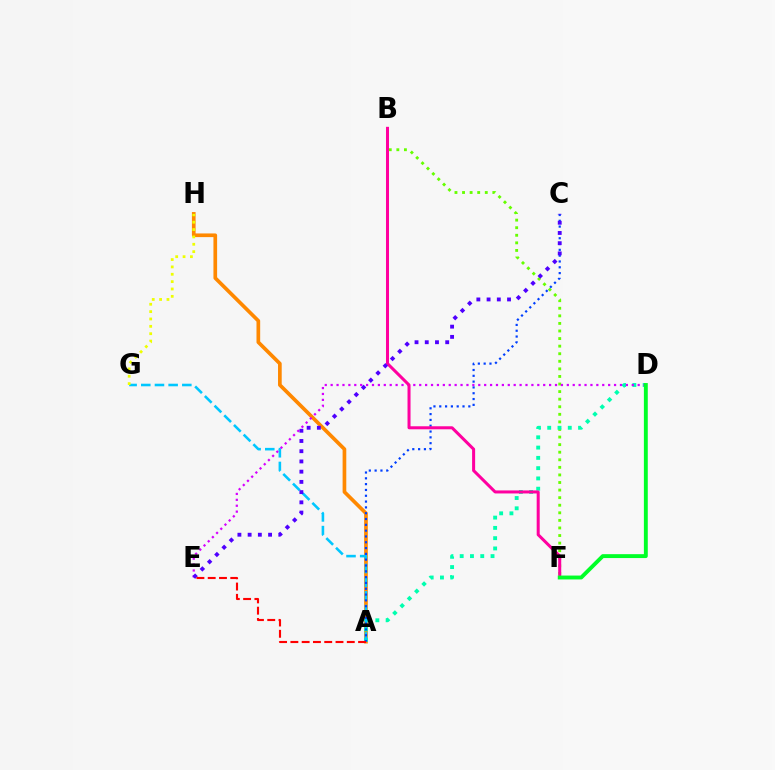{('A', 'H'): [{'color': '#ff8800', 'line_style': 'solid', 'thickness': 2.65}], ('B', 'F'): [{'color': '#66ff00', 'line_style': 'dotted', 'thickness': 2.06}, {'color': '#ff00a0', 'line_style': 'solid', 'thickness': 2.17}], ('A', 'D'): [{'color': '#00ffaf', 'line_style': 'dotted', 'thickness': 2.79}], ('A', 'G'): [{'color': '#00c7ff', 'line_style': 'dashed', 'thickness': 1.86}], ('G', 'H'): [{'color': '#eeff00', 'line_style': 'dotted', 'thickness': 2.0}], ('A', 'C'): [{'color': '#003fff', 'line_style': 'dotted', 'thickness': 1.58}], ('D', 'E'): [{'color': '#d600ff', 'line_style': 'dotted', 'thickness': 1.6}], ('C', 'E'): [{'color': '#4f00ff', 'line_style': 'dotted', 'thickness': 2.78}], ('A', 'E'): [{'color': '#ff0000', 'line_style': 'dashed', 'thickness': 1.53}], ('D', 'F'): [{'color': '#00ff27', 'line_style': 'solid', 'thickness': 2.8}]}